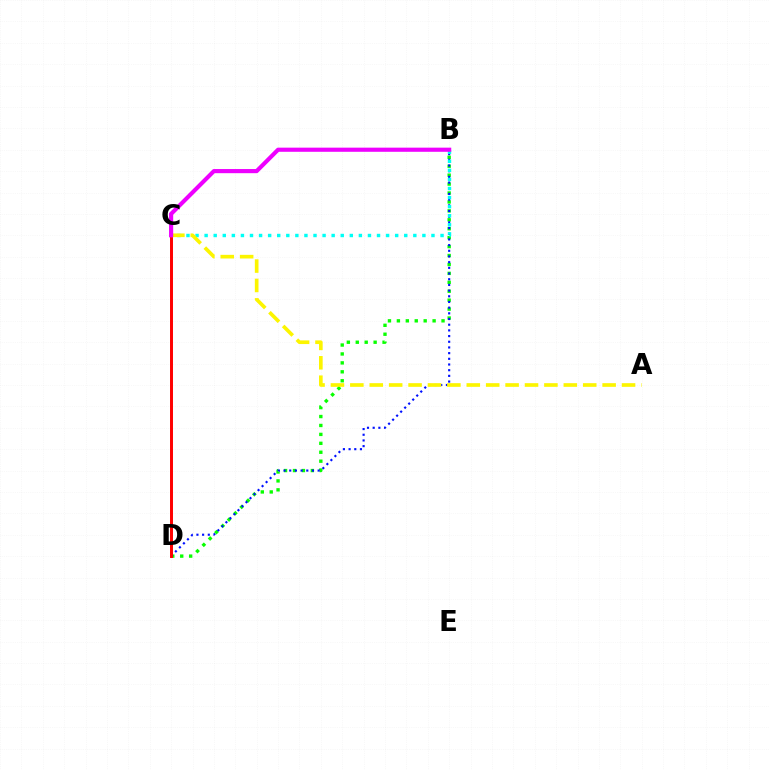{('B', 'D'): [{'color': '#08ff00', 'line_style': 'dotted', 'thickness': 2.43}, {'color': '#0010ff', 'line_style': 'dotted', 'thickness': 1.54}], ('B', 'C'): [{'color': '#00fff6', 'line_style': 'dotted', 'thickness': 2.47}, {'color': '#ee00ff', 'line_style': 'solid', 'thickness': 2.98}], ('C', 'D'): [{'color': '#ff0000', 'line_style': 'solid', 'thickness': 2.14}], ('A', 'C'): [{'color': '#fcf500', 'line_style': 'dashed', 'thickness': 2.64}]}